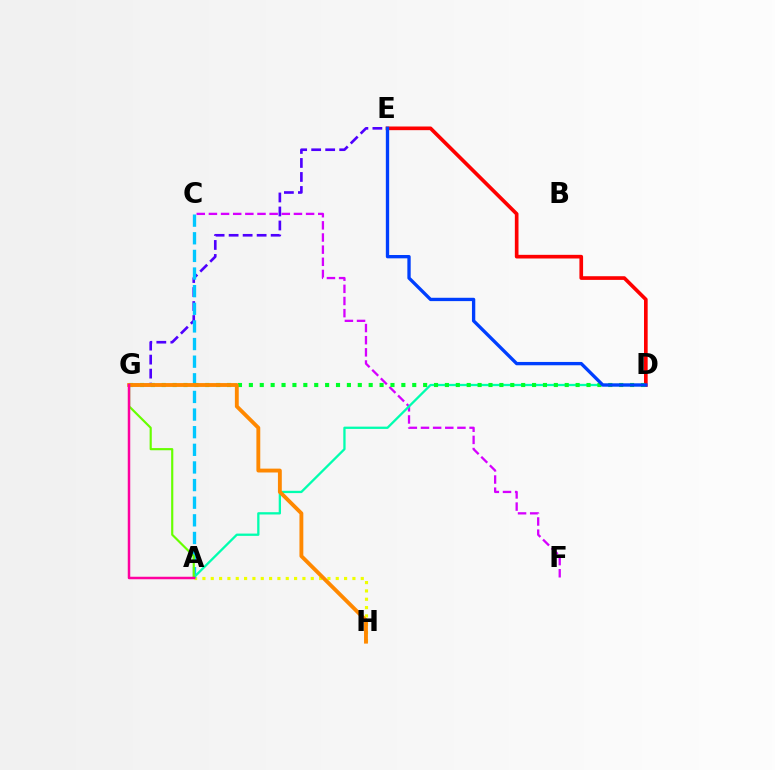{('C', 'F'): [{'color': '#d600ff', 'line_style': 'dashed', 'thickness': 1.65}], ('A', 'H'): [{'color': '#eeff00', 'line_style': 'dotted', 'thickness': 2.26}], ('E', 'G'): [{'color': '#4f00ff', 'line_style': 'dashed', 'thickness': 1.9}], ('A', 'C'): [{'color': '#00c7ff', 'line_style': 'dashed', 'thickness': 2.39}], ('A', 'D'): [{'color': '#00ffaf', 'line_style': 'solid', 'thickness': 1.65}], ('A', 'G'): [{'color': '#66ff00', 'line_style': 'solid', 'thickness': 1.56}, {'color': '#ff00a0', 'line_style': 'solid', 'thickness': 1.79}], ('D', 'E'): [{'color': '#ff0000', 'line_style': 'solid', 'thickness': 2.64}, {'color': '#003fff', 'line_style': 'solid', 'thickness': 2.4}], ('D', 'G'): [{'color': '#00ff27', 'line_style': 'dotted', 'thickness': 2.96}], ('G', 'H'): [{'color': '#ff8800', 'line_style': 'solid', 'thickness': 2.78}]}